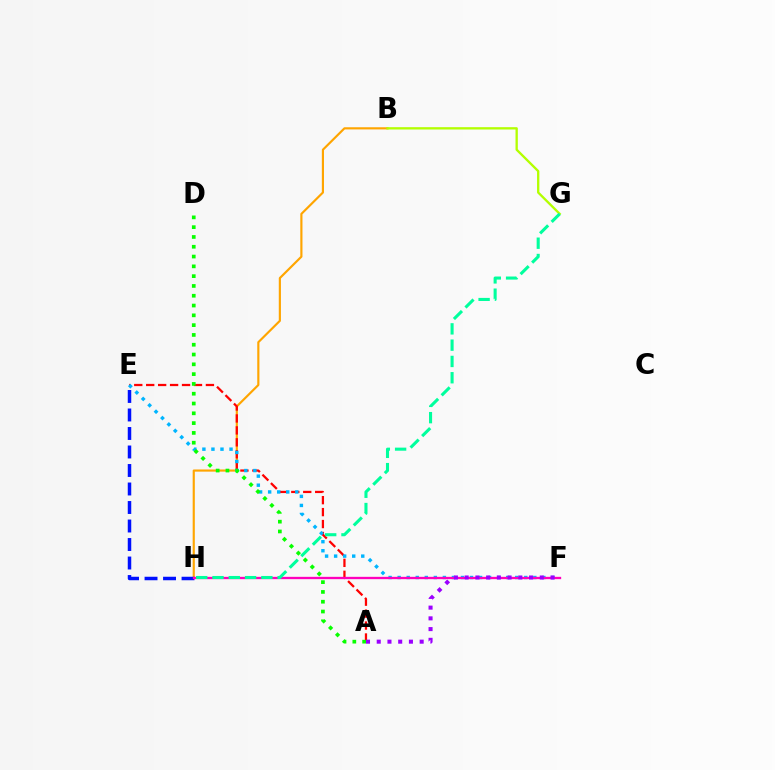{('B', 'H'): [{'color': '#ffa500', 'line_style': 'solid', 'thickness': 1.56}], ('A', 'E'): [{'color': '#ff0000', 'line_style': 'dashed', 'thickness': 1.62}], ('E', 'F'): [{'color': '#00b5ff', 'line_style': 'dotted', 'thickness': 2.46}], ('E', 'H'): [{'color': '#0010ff', 'line_style': 'dashed', 'thickness': 2.51}], ('B', 'G'): [{'color': '#b3ff00', 'line_style': 'solid', 'thickness': 1.67}], ('F', 'H'): [{'color': '#ff00bd', 'line_style': 'solid', 'thickness': 1.67}], ('A', 'F'): [{'color': '#9b00ff', 'line_style': 'dotted', 'thickness': 2.92}], ('G', 'H'): [{'color': '#00ff9d', 'line_style': 'dashed', 'thickness': 2.21}], ('A', 'D'): [{'color': '#08ff00', 'line_style': 'dotted', 'thickness': 2.66}]}